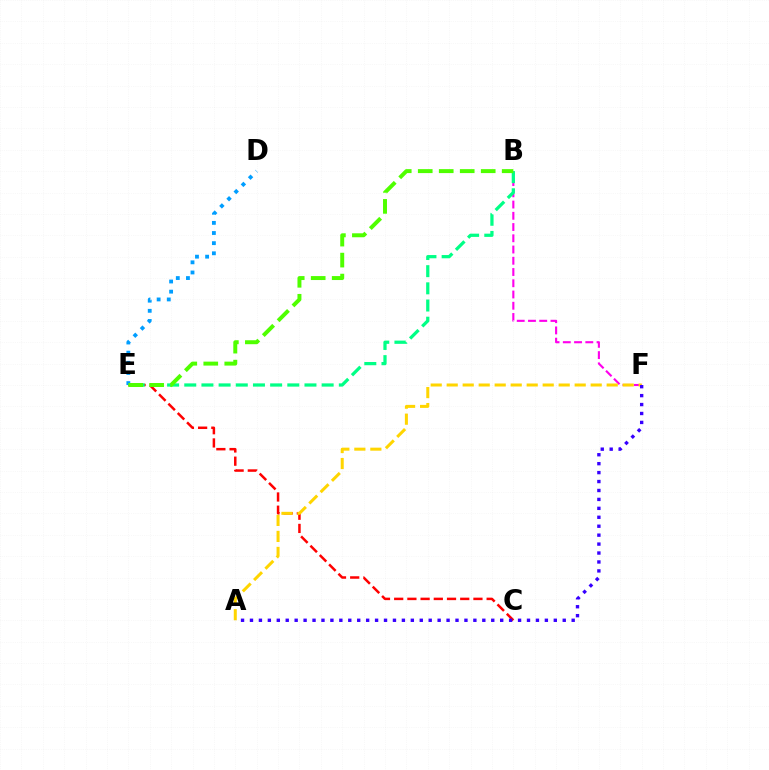{('B', 'F'): [{'color': '#ff00ed', 'line_style': 'dashed', 'thickness': 1.53}], ('C', 'E'): [{'color': '#ff0000', 'line_style': 'dashed', 'thickness': 1.79}], ('A', 'F'): [{'color': '#ffd500', 'line_style': 'dashed', 'thickness': 2.17}, {'color': '#3700ff', 'line_style': 'dotted', 'thickness': 2.43}], ('B', 'E'): [{'color': '#00ff86', 'line_style': 'dashed', 'thickness': 2.33}, {'color': '#4fff00', 'line_style': 'dashed', 'thickness': 2.85}], ('D', 'E'): [{'color': '#009eff', 'line_style': 'dotted', 'thickness': 2.76}]}